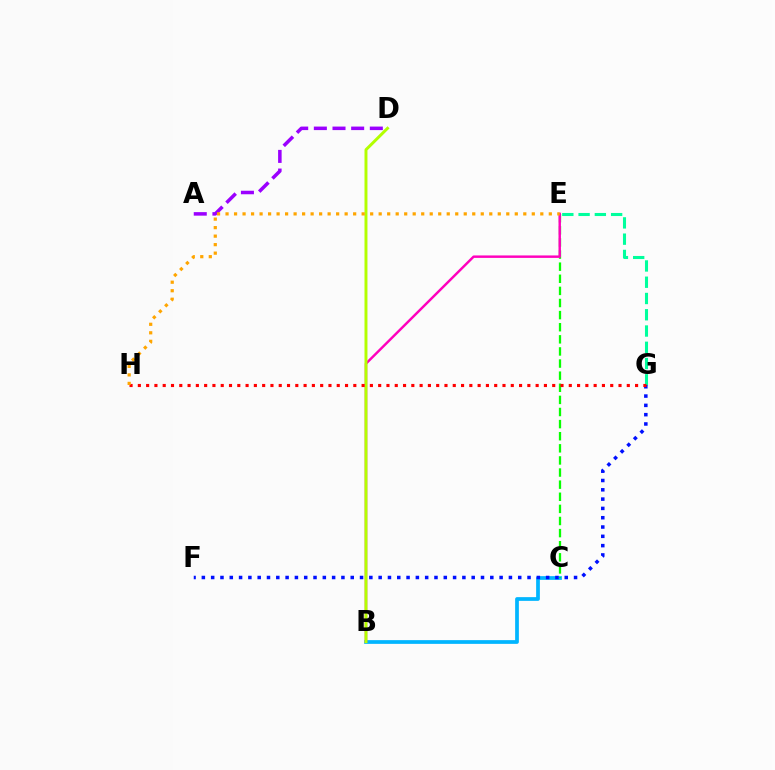{('B', 'C'): [{'color': '#00b5ff', 'line_style': 'solid', 'thickness': 2.68}], ('E', 'G'): [{'color': '#00ff9d', 'line_style': 'dashed', 'thickness': 2.21}], ('F', 'G'): [{'color': '#0010ff', 'line_style': 'dotted', 'thickness': 2.53}], ('C', 'E'): [{'color': '#08ff00', 'line_style': 'dashed', 'thickness': 1.65}], ('B', 'E'): [{'color': '#ff00bd', 'line_style': 'solid', 'thickness': 1.76}], ('B', 'D'): [{'color': '#b3ff00', 'line_style': 'solid', 'thickness': 2.13}], ('A', 'D'): [{'color': '#9b00ff', 'line_style': 'dashed', 'thickness': 2.53}], ('G', 'H'): [{'color': '#ff0000', 'line_style': 'dotted', 'thickness': 2.25}], ('E', 'H'): [{'color': '#ffa500', 'line_style': 'dotted', 'thickness': 2.31}]}